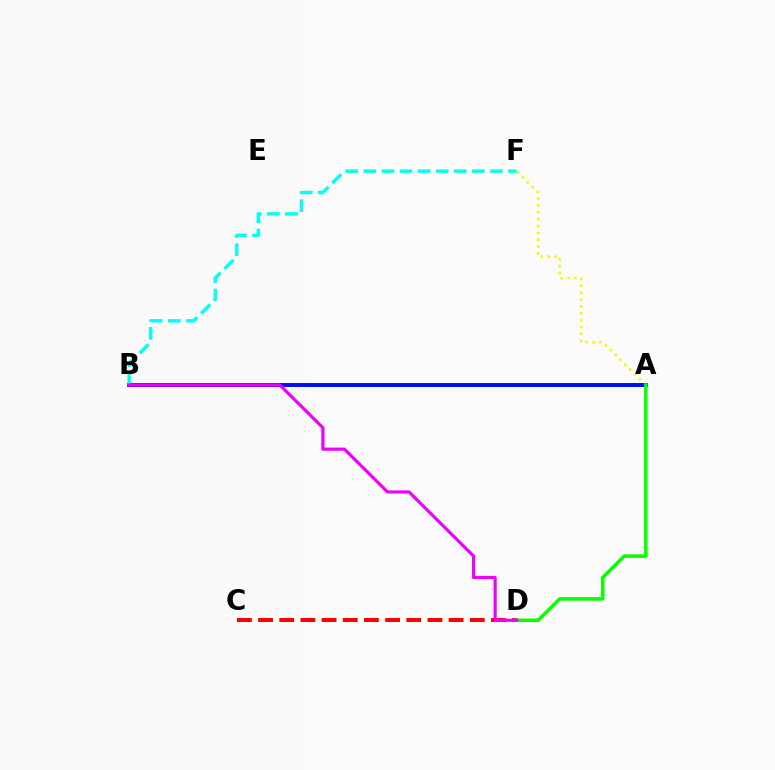{('A', 'F'): [{'color': '#fcf500', 'line_style': 'dotted', 'thickness': 1.86}], ('A', 'B'): [{'color': '#0010ff', 'line_style': 'solid', 'thickness': 2.85}], ('C', 'D'): [{'color': '#ff0000', 'line_style': 'dashed', 'thickness': 2.88}], ('B', 'F'): [{'color': '#00fff6', 'line_style': 'dashed', 'thickness': 2.46}], ('A', 'D'): [{'color': '#08ff00', 'line_style': 'solid', 'thickness': 2.53}], ('B', 'D'): [{'color': '#ee00ff', 'line_style': 'solid', 'thickness': 2.29}]}